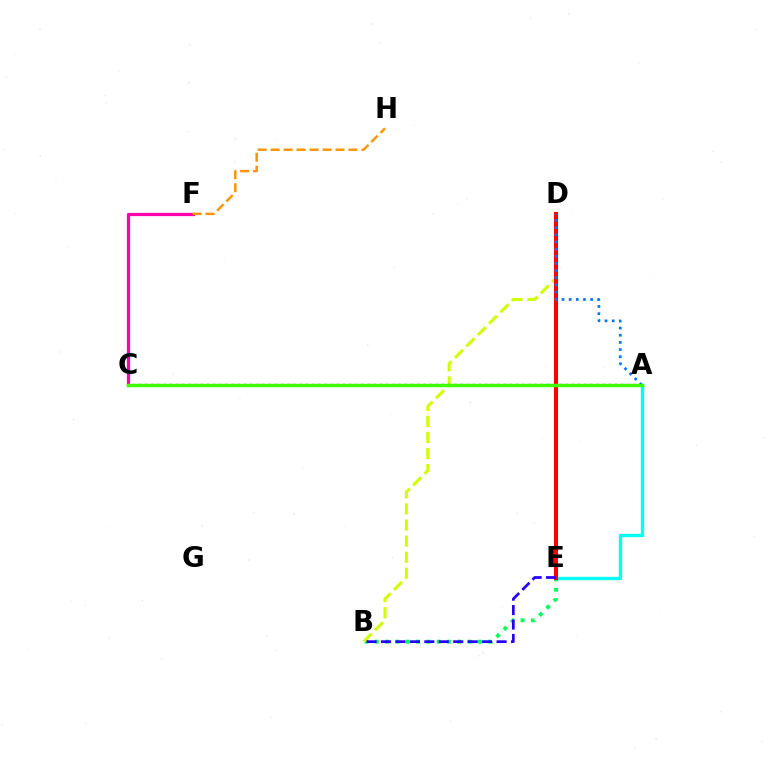{('C', 'F'): [{'color': '#ff00ac', 'line_style': 'solid', 'thickness': 2.32}], ('B', 'E'): [{'color': '#00ff5c', 'line_style': 'dotted', 'thickness': 2.8}, {'color': '#2500ff', 'line_style': 'dashed', 'thickness': 1.96}], ('B', 'D'): [{'color': '#d1ff00', 'line_style': 'dashed', 'thickness': 2.19}], ('A', 'C'): [{'color': '#b900ff', 'line_style': 'dotted', 'thickness': 1.68}, {'color': '#3dff00', 'line_style': 'solid', 'thickness': 2.48}], ('A', 'E'): [{'color': '#00fff6', 'line_style': 'solid', 'thickness': 2.42}], ('D', 'E'): [{'color': '#ff0000', 'line_style': 'solid', 'thickness': 2.95}], ('F', 'H'): [{'color': '#ff9400', 'line_style': 'dashed', 'thickness': 1.76}], ('A', 'D'): [{'color': '#0074ff', 'line_style': 'dotted', 'thickness': 1.95}]}